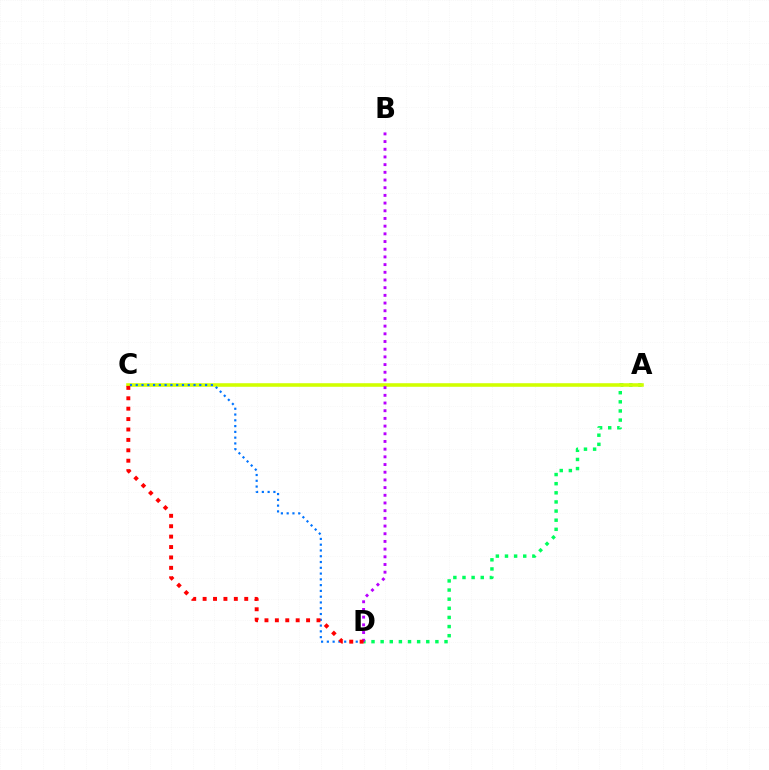{('A', 'D'): [{'color': '#00ff5c', 'line_style': 'dotted', 'thickness': 2.48}], ('A', 'C'): [{'color': '#d1ff00', 'line_style': 'solid', 'thickness': 2.57}], ('C', 'D'): [{'color': '#0074ff', 'line_style': 'dotted', 'thickness': 1.57}, {'color': '#ff0000', 'line_style': 'dotted', 'thickness': 2.83}], ('B', 'D'): [{'color': '#b900ff', 'line_style': 'dotted', 'thickness': 2.09}]}